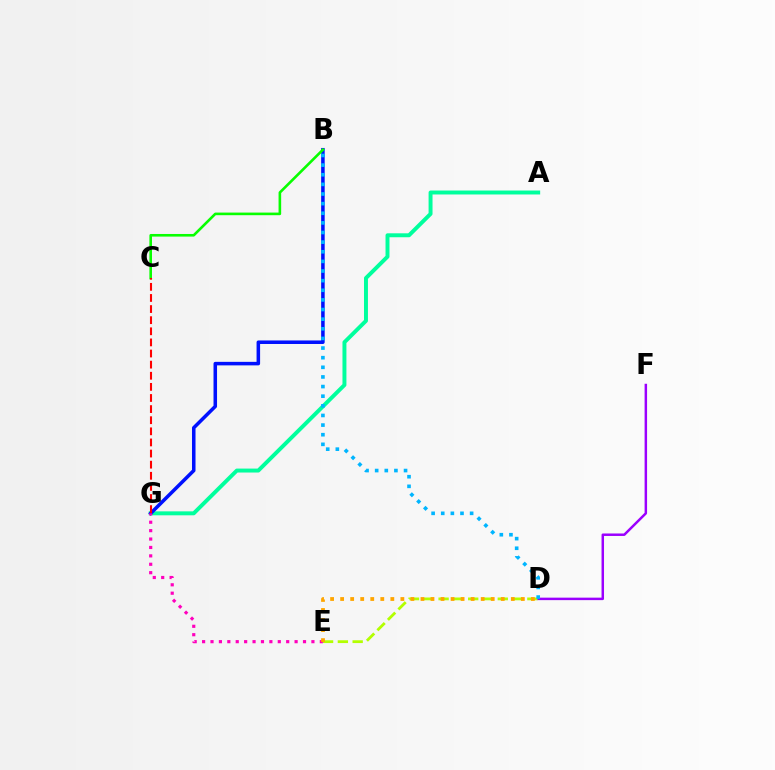{('D', 'F'): [{'color': '#9b00ff', 'line_style': 'solid', 'thickness': 1.79}], ('A', 'G'): [{'color': '#00ff9d', 'line_style': 'solid', 'thickness': 2.84}], ('B', 'G'): [{'color': '#0010ff', 'line_style': 'solid', 'thickness': 2.54}], ('B', 'C'): [{'color': '#08ff00', 'line_style': 'solid', 'thickness': 1.88}], ('D', 'E'): [{'color': '#b3ff00', 'line_style': 'dashed', 'thickness': 2.01}, {'color': '#ffa500', 'line_style': 'dotted', 'thickness': 2.73}], ('C', 'G'): [{'color': '#ff0000', 'line_style': 'dashed', 'thickness': 1.51}], ('B', 'D'): [{'color': '#00b5ff', 'line_style': 'dotted', 'thickness': 2.62}], ('E', 'G'): [{'color': '#ff00bd', 'line_style': 'dotted', 'thickness': 2.28}]}